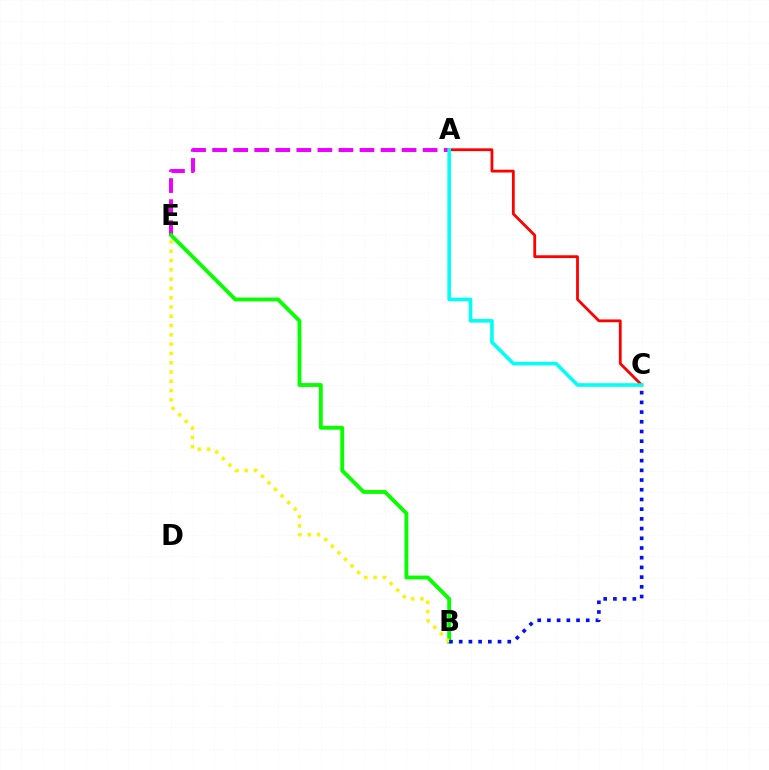{('A', 'E'): [{'color': '#ee00ff', 'line_style': 'dashed', 'thickness': 2.86}], ('A', 'C'): [{'color': '#ff0000', 'line_style': 'solid', 'thickness': 2.01}, {'color': '#00fff6', 'line_style': 'solid', 'thickness': 2.58}], ('B', 'E'): [{'color': '#08ff00', 'line_style': 'solid', 'thickness': 2.77}, {'color': '#fcf500', 'line_style': 'dotted', 'thickness': 2.52}], ('B', 'C'): [{'color': '#0010ff', 'line_style': 'dotted', 'thickness': 2.64}]}